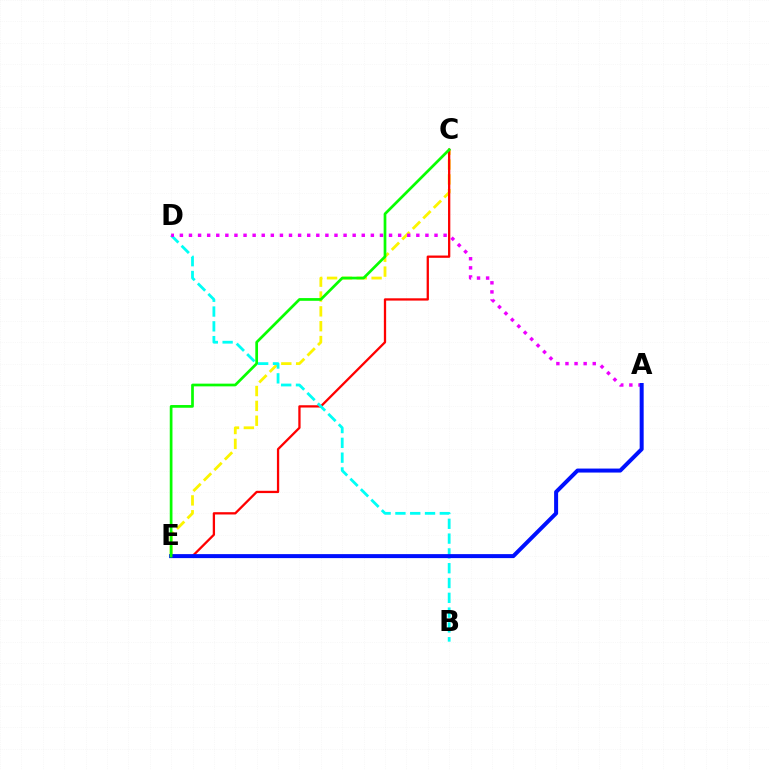{('C', 'E'): [{'color': '#fcf500', 'line_style': 'dashed', 'thickness': 2.02}, {'color': '#ff0000', 'line_style': 'solid', 'thickness': 1.65}, {'color': '#08ff00', 'line_style': 'solid', 'thickness': 1.95}], ('B', 'D'): [{'color': '#00fff6', 'line_style': 'dashed', 'thickness': 2.01}], ('A', 'D'): [{'color': '#ee00ff', 'line_style': 'dotted', 'thickness': 2.47}], ('A', 'E'): [{'color': '#0010ff', 'line_style': 'solid', 'thickness': 2.88}]}